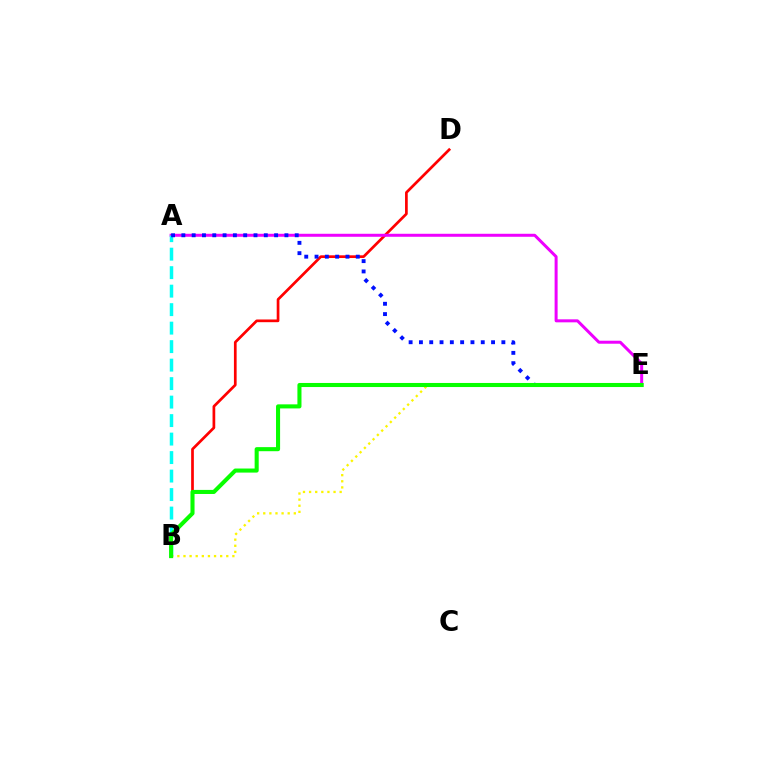{('B', 'D'): [{'color': '#ff0000', 'line_style': 'solid', 'thickness': 1.95}], ('A', 'E'): [{'color': '#ee00ff', 'line_style': 'solid', 'thickness': 2.16}, {'color': '#0010ff', 'line_style': 'dotted', 'thickness': 2.8}], ('A', 'B'): [{'color': '#00fff6', 'line_style': 'dashed', 'thickness': 2.51}], ('B', 'E'): [{'color': '#fcf500', 'line_style': 'dotted', 'thickness': 1.66}, {'color': '#08ff00', 'line_style': 'solid', 'thickness': 2.93}]}